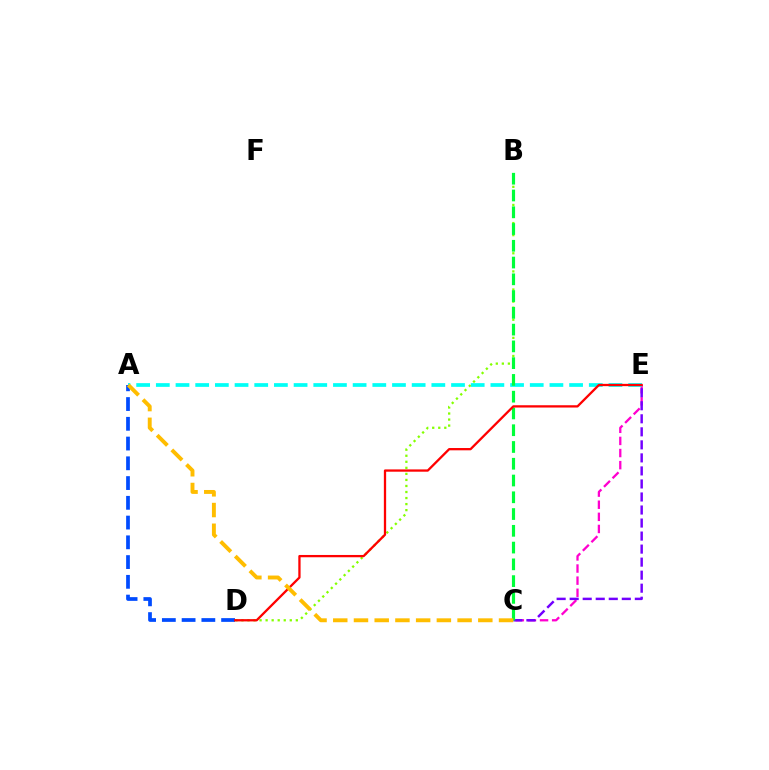{('C', 'E'): [{'color': '#ff00cf', 'line_style': 'dashed', 'thickness': 1.65}, {'color': '#7200ff', 'line_style': 'dashed', 'thickness': 1.77}], ('A', 'E'): [{'color': '#00fff6', 'line_style': 'dashed', 'thickness': 2.67}], ('B', 'D'): [{'color': '#84ff00', 'line_style': 'dotted', 'thickness': 1.64}], ('B', 'C'): [{'color': '#00ff39', 'line_style': 'dashed', 'thickness': 2.28}], ('A', 'D'): [{'color': '#004bff', 'line_style': 'dashed', 'thickness': 2.68}], ('D', 'E'): [{'color': '#ff0000', 'line_style': 'solid', 'thickness': 1.65}], ('A', 'C'): [{'color': '#ffbd00', 'line_style': 'dashed', 'thickness': 2.82}]}